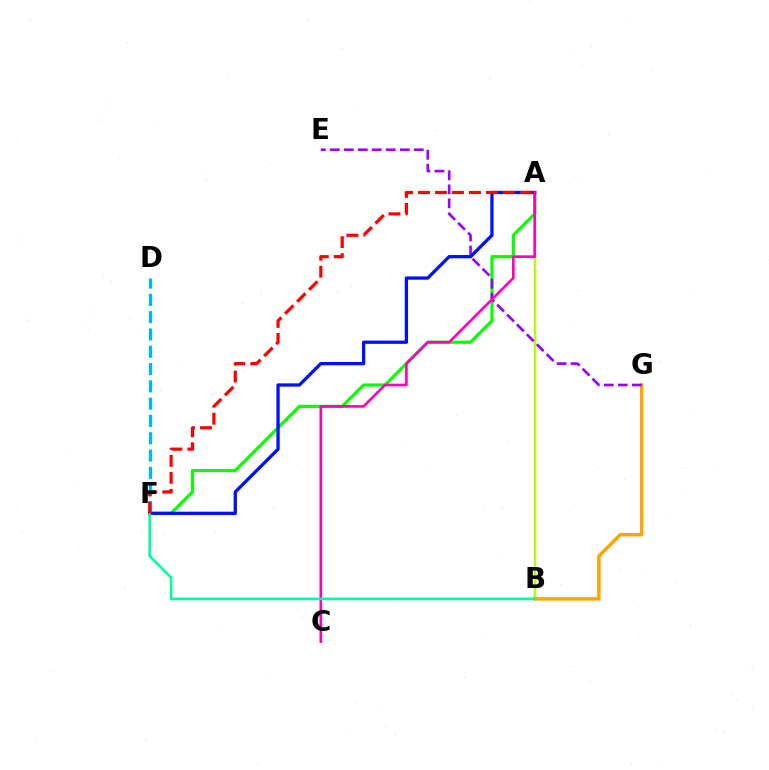{('A', 'B'): [{'color': '#b3ff00', 'line_style': 'solid', 'thickness': 1.74}], ('A', 'F'): [{'color': '#08ff00', 'line_style': 'solid', 'thickness': 2.29}, {'color': '#0010ff', 'line_style': 'solid', 'thickness': 2.36}, {'color': '#ff0000', 'line_style': 'dashed', 'thickness': 2.31}], ('D', 'F'): [{'color': '#00b5ff', 'line_style': 'dashed', 'thickness': 2.35}], ('B', 'G'): [{'color': '#ffa500', 'line_style': 'solid', 'thickness': 2.52}], ('E', 'G'): [{'color': '#9b00ff', 'line_style': 'dashed', 'thickness': 1.9}], ('A', 'C'): [{'color': '#ff00bd', 'line_style': 'solid', 'thickness': 1.92}], ('B', 'F'): [{'color': '#00ff9d', 'line_style': 'solid', 'thickness': 1.87}]}